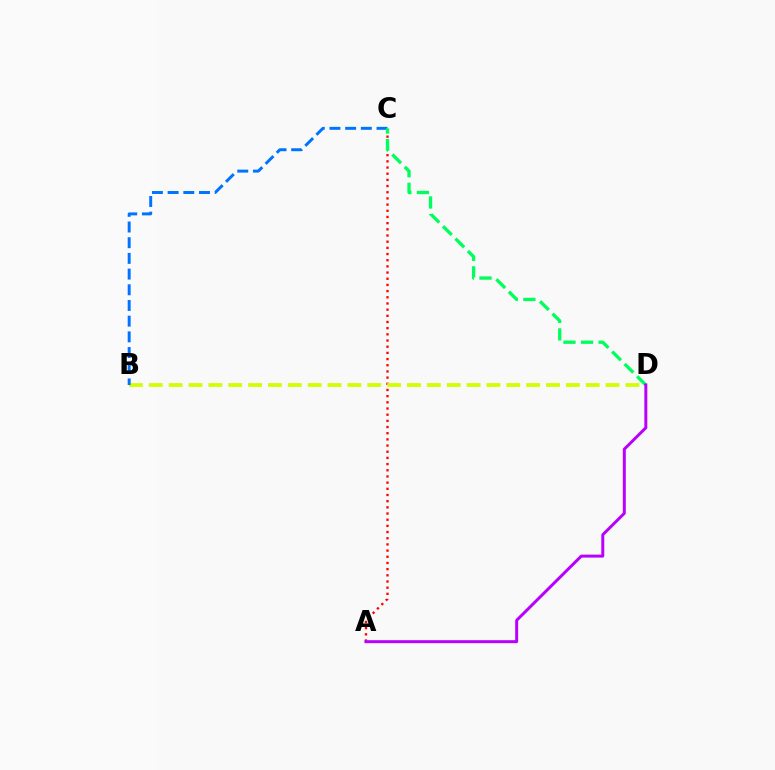{('A', 'C'): [{'color': '#ff0000', 'line_style': 'dotted', 'thickness': 1.68}], ('B', 'D'): [{'color': '#d1ff00', 'line_style': 'dashed', 'thickness': 2.7}], ('B', 'C'): [{'color': '#0074ff', 'line_style': 'dashed', 'thickness': 2.13}], ('C', 'D'): [{'color': '#00ff5c', 'line_style': 'dashed', 'thickness': 2.39}], ('A', 'D'): [{'color': '#b900ff', 'line_style': 'solid', 'thickness': 2.14}]}